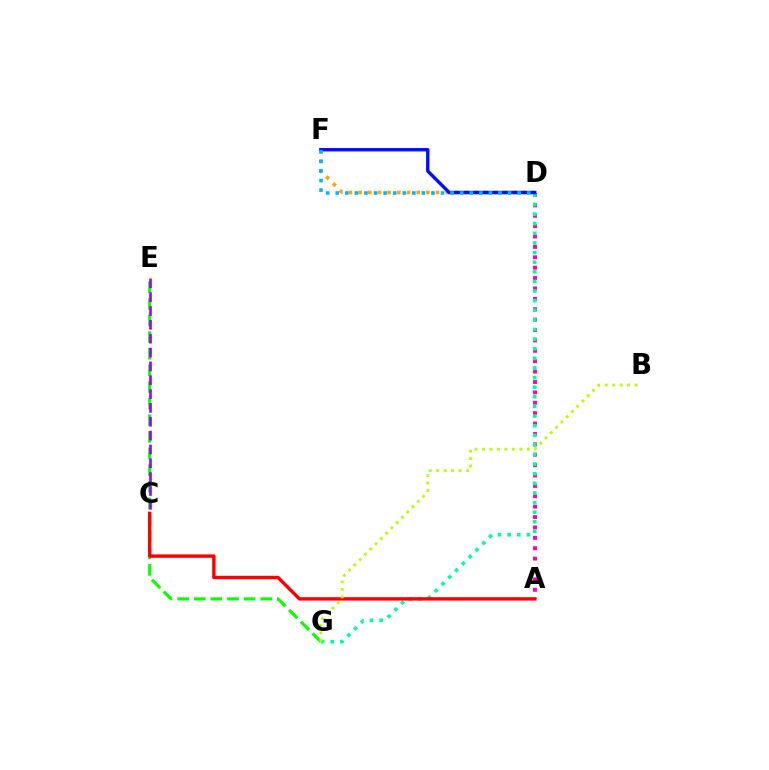{('A', 'D'): [{'color': '#ff00bd', 'line_style': 'dotted', 'thickness': 2.82}], ('E', 'G'): [{'color': '#08ff00', 'line_style': 'dashed', 'thickness': 2.26}], ('D', 'F'): [{'color': '#ffa500', 'line_style': 'dotted', 'thickness': 2.63}, {'color': '#0010ff', 'line_style': 'solid', 'thickness': 2.46}, {'color': '#00b5ff', 'line_style': 'dotted', 'thickness': 2.6}], ('C', 'E'): [{'color': '#9b00ff', 'line_style': 'dashed', 'thickness': 1.88}], ('D', 'G'): [{'color': '#00ff9d', 'line_style': 'dotted', 'thickness': 2.61}], ('A', 'C'): [{'color': '#ff0000', 'line_style': 'solid', 'thickness': 2.46}], ('B', 'G'): [{'color': '#b3ff00', 'line_style': 'dotted', 'thickness': 2.03}]}